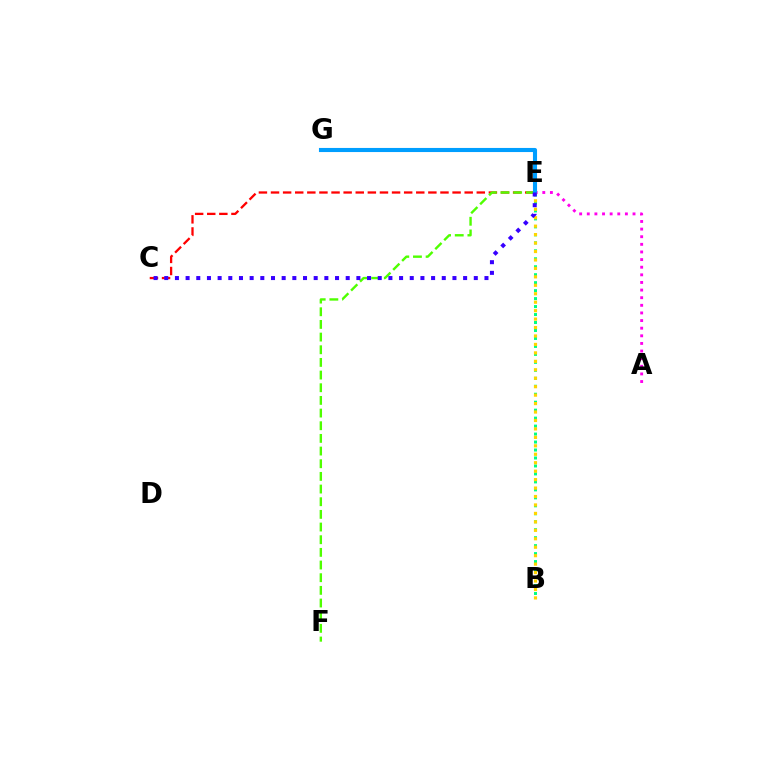{('B', 'E'): [{'color': '#00ff86', 'line_style': 'dotted', 'thickness': 2.17}, {'color': '#ffd500', 'line_style': 'dotted', 'thickness': 2.3}], ('A', 'E'): [{'color': '#ff00ed', 'line_style': 'dotted', 'thickness': 2.07}], ('C', 'E'): [{'color': '#ff0000', 'line_style': 'dashed', 'thickness': 1.64}, {'color': '#3700ff', 'line_style': 'dotted', 'thickness': 2.9}], ('E', 'F'): [{'color': '#4fff00', 'line_style': 'dashed', 'thickness': 1.72}], ('E', 'G'): [{'color': '#009eff', 'line_style': 'solid', 'thickness': 2.95}]}